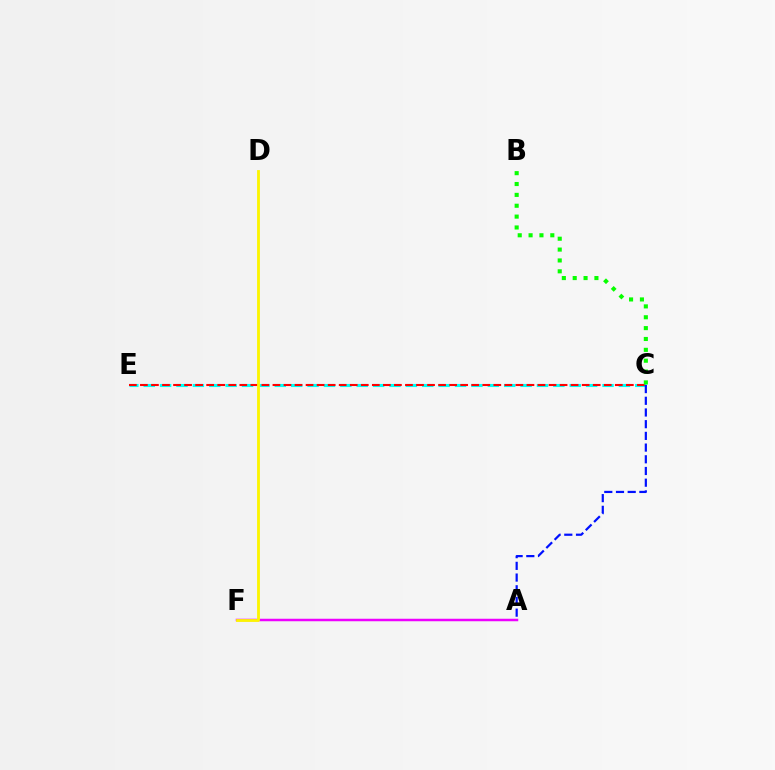{('C', 'E'): [{'color': '#00fff6', 'line_style': 'dashed', 'thickness': 2.23}, {'color': '#ff0000', 'line_style': 'dashed', 'thickness': 1.5}], ('A', 'F'): [{'color': '#ee00ff', 'line_style': 'solid', 'thickness': 1.8}], ('A', 'C'): [{'color': '#0010ff', 'line_style': 'dashed', 'thickness': 1.59}], ('D', 'F'): [{'color': '#fcf500', 'line_style': 'solid', 'thickness': 2.03}], ('B', 'C'): [{'color': '#08ff00', 'line_style': 'dotted', 'thickness': 2.95}]}